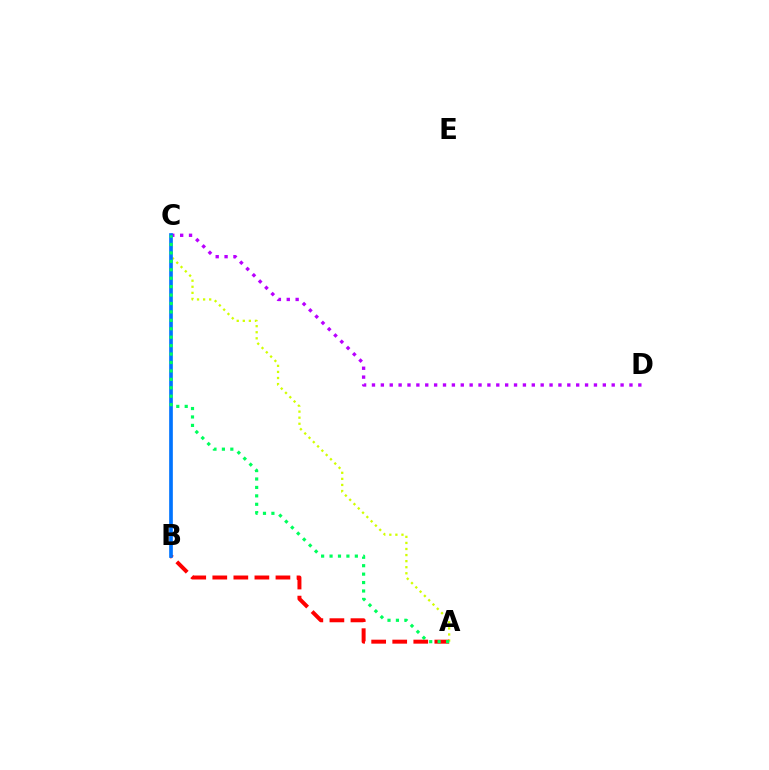{('A', 'C'): [{'color': '#d1ff00', 'line_style': 'dotted', 'thickness': 1.65}, {'color': '#00ff5c', 'line_style': 'dotted', 'thickness': 2.29}], ('C', 'D'): [{'color': '#b900ff', 'line_style': 'dotted', 'thickness': 2.41}], ('A', 'B'): [{'color': '#ff0000', 'line_style': 'dashed', 'thickness': 2.86}], ('B', 'C'): [{'color': '#0074ff', 'line_style': 'solid', 'thickness': 2.64}]}